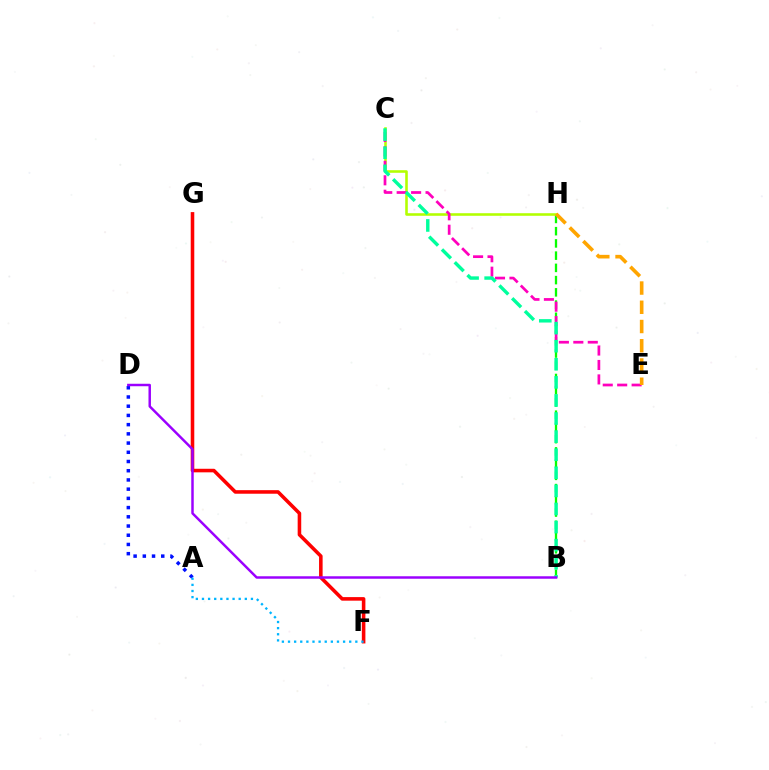{('B', 'H'): [{'color': '#08ff00', 'line_style': 'dashed', 'thickness': 1.66}], ('C', 'H'): [{'color': '#b3ff00', 'line_style': 'solid', 'thickness': 1.86}], ('C', 'E'): [{'color': '#ff00bd', 'line_style': 'dashed', 'thickness': 1.96}], ('A', 'D'): [{'color': '#0010ff', 'line_style': 'dotted', 'thickness': 2.5}], ('B', 'C'): [{'color': '#00ff9d', 'line_style': 'dashed', 'thickness': 2.46}], ('F', 'G'): [{'color': '#ff0000', 'line_style': 'solid', 'thickness': 2.57}], ('B', 'D'): [{'color': '#9b00ff', 'line_style': 'solid', 'thickness': 1.78}], ('A', 'F'): [{'color': '#00b5ff', 'line_style': 'dotted', 'thickness': 1.66}], ('E', 'H'): [{'color': '#ffa500', 'line_style': 'dashed', 'thickness': 2.61}]}